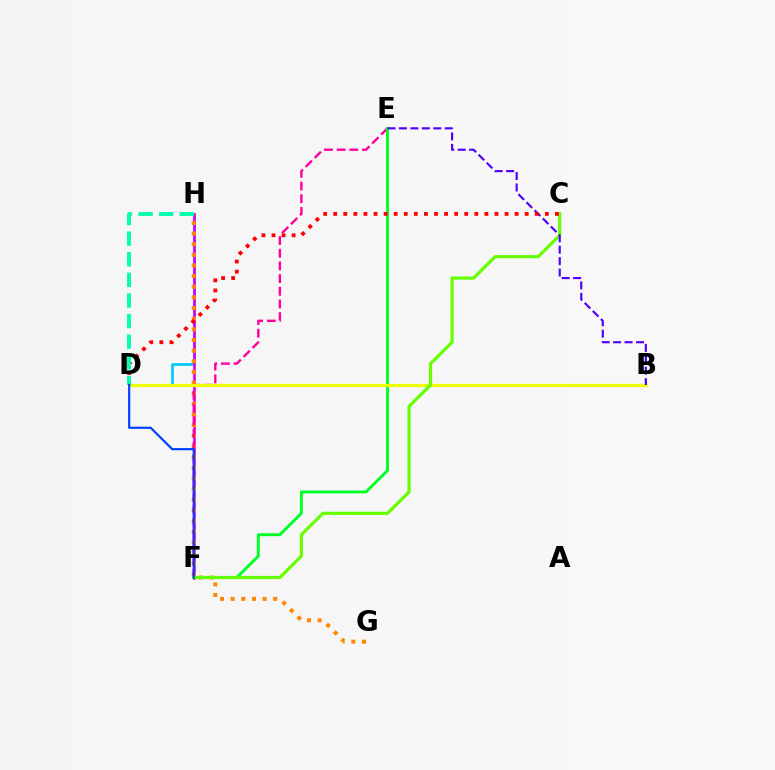{('D', 'H'): [{'color': '#00c7ff', 'line_style': 'solid', 'thickness': 1.92}, {'color': '#00ffaf', 'line_style': 'dashed', 'thickness': 2.8}], ('F', 'H'): [{'color': '#d600ff', 'line_style': 'solid', 'thickness': 1.91}], ('G', 'H'): [{'color': '#ff8800', 'line_style': 'dotted', 'thickness': 2.89}], ('E', 'F'): [{'color': '#ff00a0', 'line_style': 'dashed', 'thickness': 1.72}, {'color': '#00ff27', 'line_style': 'solid', 'thickness': 2.09}], ('B', 'D'): [{'color': '#eeff00', 'line_style': 'solid', 'thickness': 2.32}], ('C', 'F'): [{'color': '#66ff00', 'line_style': 'solid', 'thickness': 2.29}], ('B', 'E'): [{'color': '#4f00ff', 'line_style': 'dashed', 'thickness': 1.56}], ('C', 'D'): [{'color': '#ff0000', 'line_style': 'dotted', 'thickness': 2.74}], ('D', 'F'): [{'color': '#003fff', 'line_style': 'solid', 'thickness': 1.56}]}